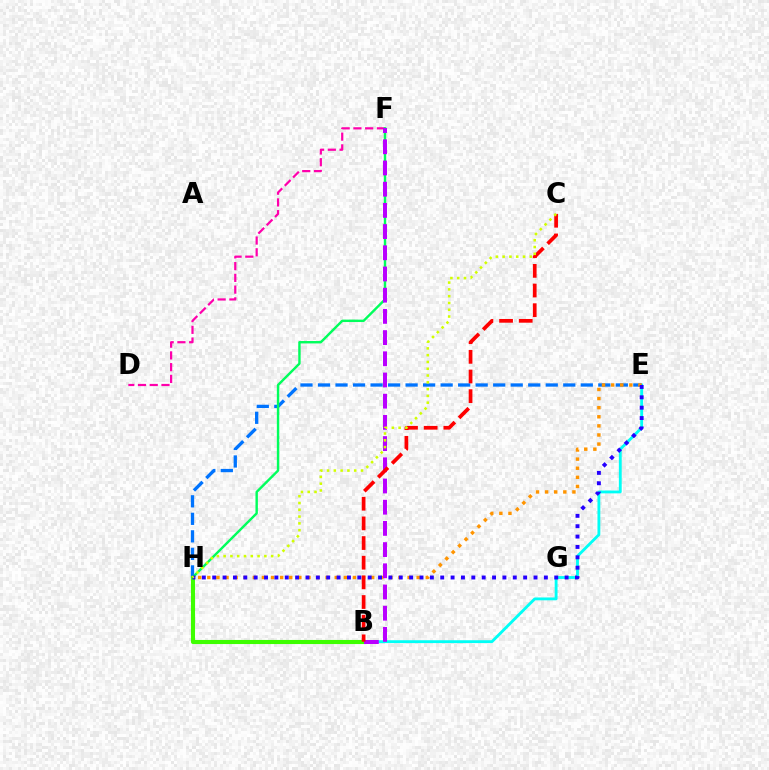{('B', 'E'): [{'color': '#00fff6', 'line_style': 'solid', 'thickness': 2.05}], ('E', 'H'): [{'color': '#0074ff', 'line_style': 'dashed', 'thickness': 2.38}, {'color': '#ff9400', 'line_style': 'dotted', 'thickness': 2.47}, {'color': '#2500ff', 'line_style': 'dotted', 'thickness': 2.82}], ('D', 'F'): [{'color': '#ff00ac', 'line_style': 'dashed', 'thickness': 1.6}], ('F', 'H'): [{'color': '#00ff5c', 'line_style': 'solid', 'thickness': 1.74}], ('B', 'H'): [{'color': '#3dff00', 'line_style': 'solid', 'thickness': 2.95}], ('B', 'F'): [{'color': '#b900ff', 'line_style': 'dashed', 'thickness': 2.88}], ('B', 'C'): [{'color': '#ff0000', 'line_style': 'dashed', 'thickness': 2.67}], ('C', 'H'): [{'color': '#d1ff00', 'line_style': 'dotted', 'thickness': 1.84}]}